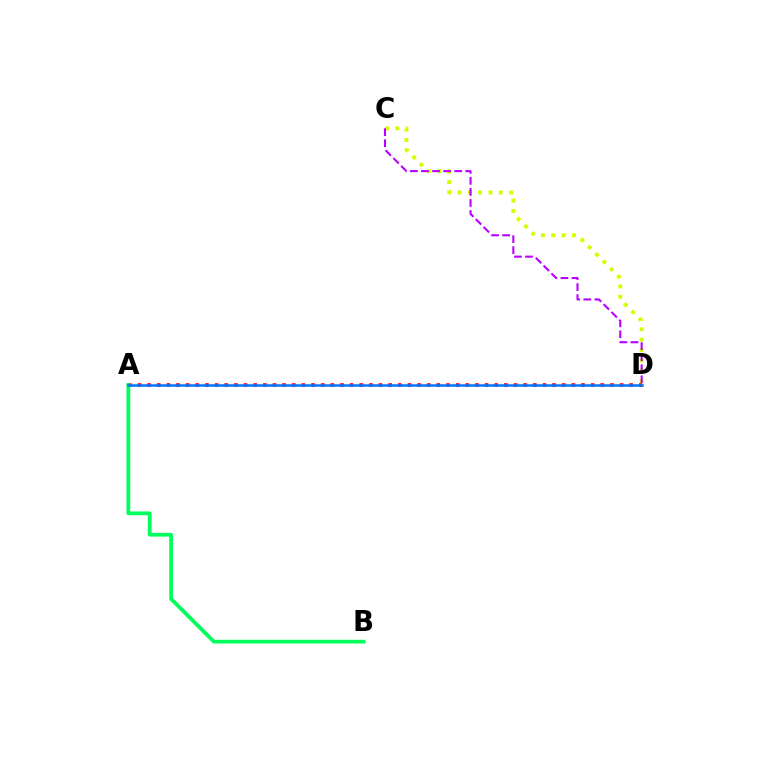{('C', 'D'): [{'color': '#d1ff00', 'line_style': 'dotted', 'thickness': 2.81}, {'color': '#b900ff', 'line_style': 'dashed', 'thickness': 1.5}], ('A', 'D'): [{'color': '#ff0000', 'line_style': 'dotted', 'thickness': 2.62}, {'color': '#0074ff', 'line_style': 'solid', 'thickness': 1.81}], ('A', 'B'): [{'color': '#00ff5c', 'line_style': 'solid', 'thickness': 2.72}]}